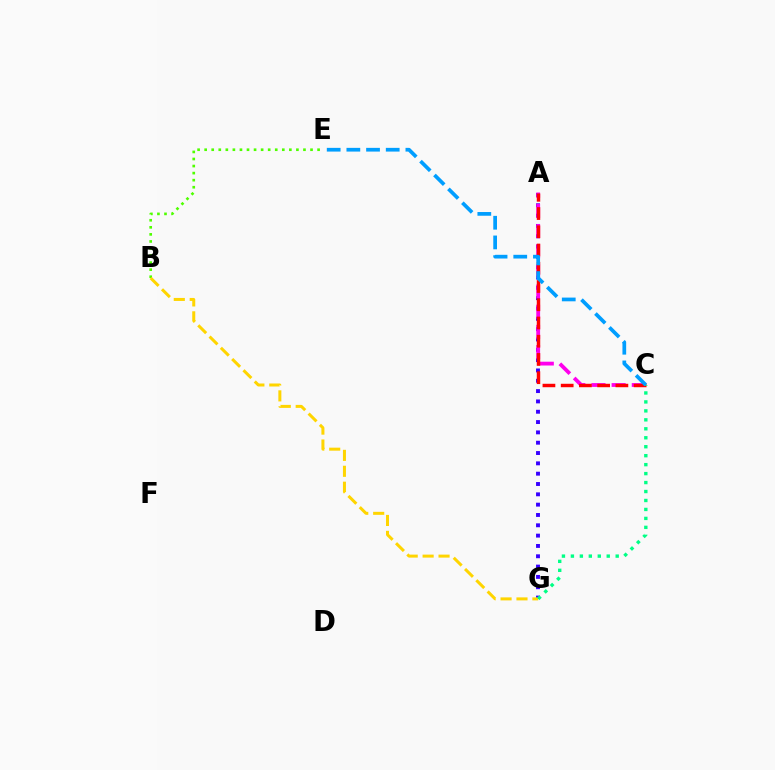{('A', 'G'): [{'color': '#3700ff', 'line_style': 'dotted', 'thickness': 2.8}], ('B', 'E'): [{'color': '#4fff00', 'line_style': 'dotted', 'thickness': 1.92}], ('A', 'C'): [{'color': '#ff00ed', 'line_style': 'dashed', 'thickness': 2.74}, {'color': '#ff0000', 'line_style': 'dashed', 'thickness': 2.48}], ('B', 'G'): [{'color': '#ffd500', 'line_style': 'dashed', 'thickness': 2.16}], ('C', 'G'): [{'color': '#00ff86', 'line_style': 'dotted', 'thickness': 2.43}], ('C', 'E'): [{'color': '#009eff', 'line_style': 'dashed', 'thickness': 2.67}]}